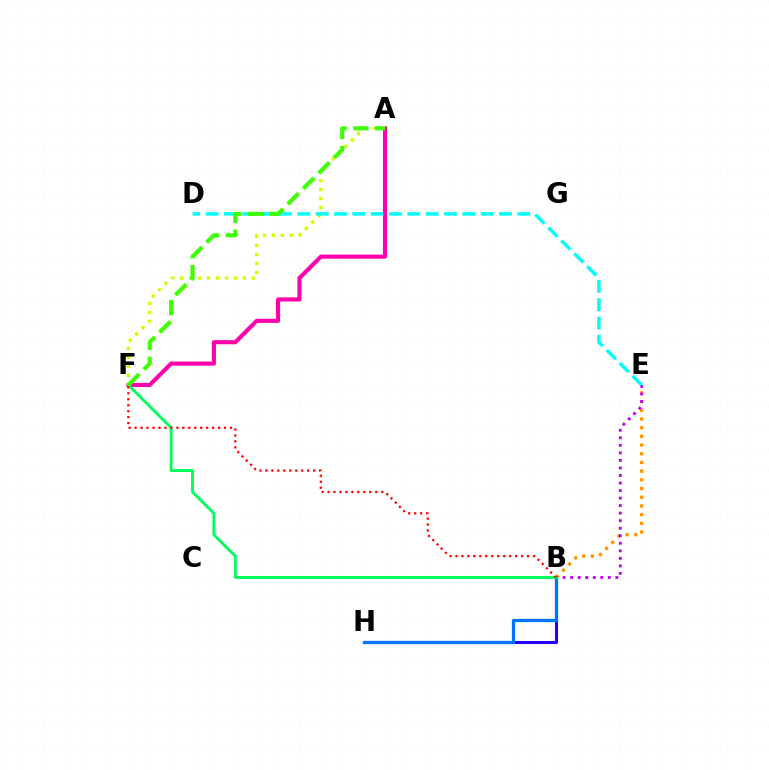{('B', 'E'): [{'color': '#ff9400', 'line_style': 'dotted', 'thickness': 2.36}, {'color': '#b900ff', 'line_style': 'dotted', 'thickness': 2.05}], ('B', 'H'): [{'color': '#2500ff', 'line_style': 'solid', 'thickness': 2.18}, {'color': '#0074ff', 'line_style': 'solid', 'thickness': 2.35}], ('A', 'F'): [{'color': '#ff00ac', 'line_style': 'solid', 'thickness': 2.95}, {'color': '#d1ff00', 'line_style': 'dotted', 'thickness': 2.44}, {'color': '#3dff00', 'line_style': 'dashed', 'thickness': 2.97}], ('D', 'E'): [{'color': '#00fff6', 'line_style': 'dashed', 'thickness': 2.49}], ('B', 'F'): [{'color': '#00ff5c', 'line_style': 'solid', 'thickness': 2.07}, {'color': '#ff0000', 'line_style': 'dotted', 'thickness': 1.62}]}